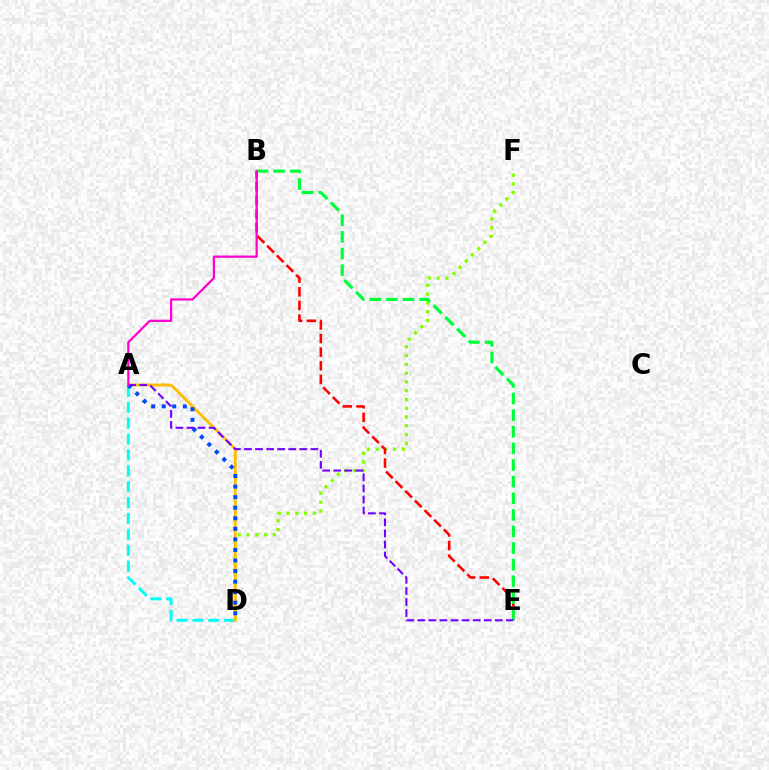{('D', 'F'): [{'color': '#84ff00', 'line_style': 'dotted', 'thickness': 2.39}], ('A', 'D'): [{'color': '#00fff6', 'line_style': 'dashed', 'thickness': 2.16}, {'color': '#ffbd00', 'line_style': 'solid', 'thickness': 2.05}, {'color': '#004bff', 'line_style': 'dotted', 'thickness': 2.87}], ('B', 'E'): [{'color': '#ff0000', 'line_style': 'dashed', 'thickness': 1.85}, {'color': '#00ff39', 'line_style': 'dashed', 'thickness': 2.26}], ('A', 'E'): [{'color': '#7200ff', 'line_style': 'dashed', 'thickness': 1.5}], ('A', 'B'): [{'color': '#ff00cf', 'line_style': 'solid', 'thickness': 1.61}]}